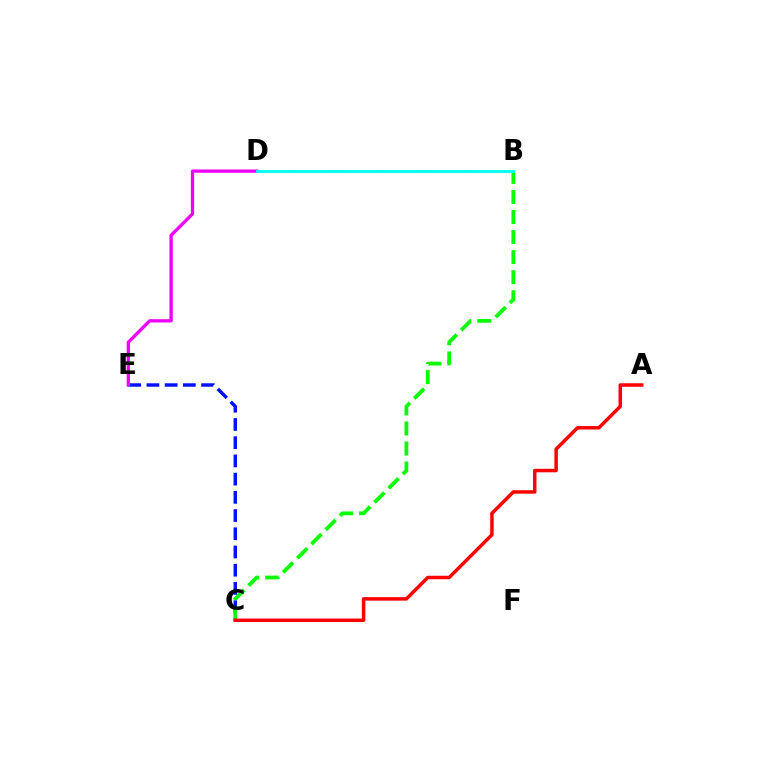{('C', 'E'): [{'color': '#0010ff', 'line_style': 'dashed', 'thickness': 2.47}], ('B', 'D'): [{'color': '#fcf500', 'line_style': 'dotted', 'thickness': 1.84}, {'color': '#00fff6', 'line_style': 'solid', 'thickness': 2.04}], ('B', 'C'): [{'color': '#08ff00', 'line_style': 'dashed', 'thickness': 2.72}], ('D', 'E'): [{'color': '#ee00ff', 'line_style': 'solid', 'thickness': 2.37}], ('A', 'C'): [{'color': '#ff0000', 'line_style': 'solid', 'thickness': 2.51}]}